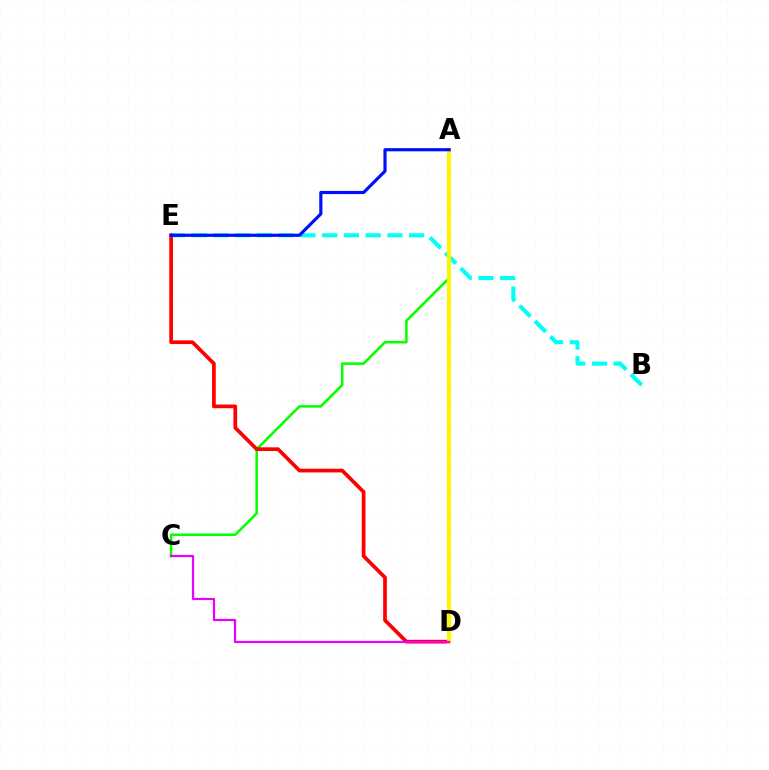{('B', 'E'): [{'color': '#00fff6', 'line_style': 'dashed', 'thickness': 2.95}], ('A', 'C'): [{'color': '#08ff00', 'line_style': 'solid', 'thickness': 1.84}], ('D', 'E'): [{'color': '#ff0000', 'line_style': 'solid', 'thickness': 2.67}], ('A', 'D'): [{'color': '#fcf500', 'line_style': 'solid', 'thickness': 2.95}], ('A', 'E'): [{'color': '#0010ff', 'line_style': 'solid', 'thickness': 2.28}], ('C', 'D'): [{'color': '#ee00ff', 'line_style': 'solid', 'thickness': 1.58}]}